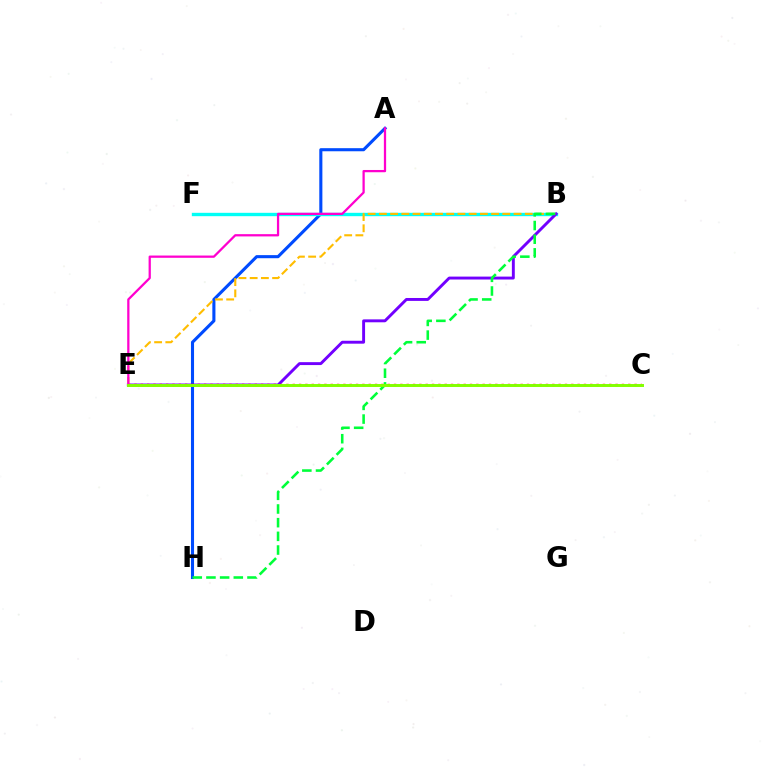{('A', 'H'): [{'color': '#004bff', 'line_style': 'solid', 'thickness': 2.22}], ('B', 'F'): [{'color': '#00fff6', 'line_style': 'solid', 'thickness': 2.43}], ('B', 'E'): [{'color': '#7200ff', 'line_style': 'solid', 'thickness': 2.1}, {'color': '#ffbd00', 'line_style': 'dashed', 'thickness': 1.52}], ('C', 'E'): [{'color': '#ff0000', 'line_style': 'dotted', 'thickness': 1.72}, {'color': '#84ff00', 'line_style': 'solid', 'thickness': 2.13}], ('B', 'H'): [{'color': '#00ff39', 'line_style': 'dashed', 'thickness': 1.86}], ('A', 'E'): [{'color': '#ff00cf', 'line_style': 'solid', 'thickness': 1.63}]}